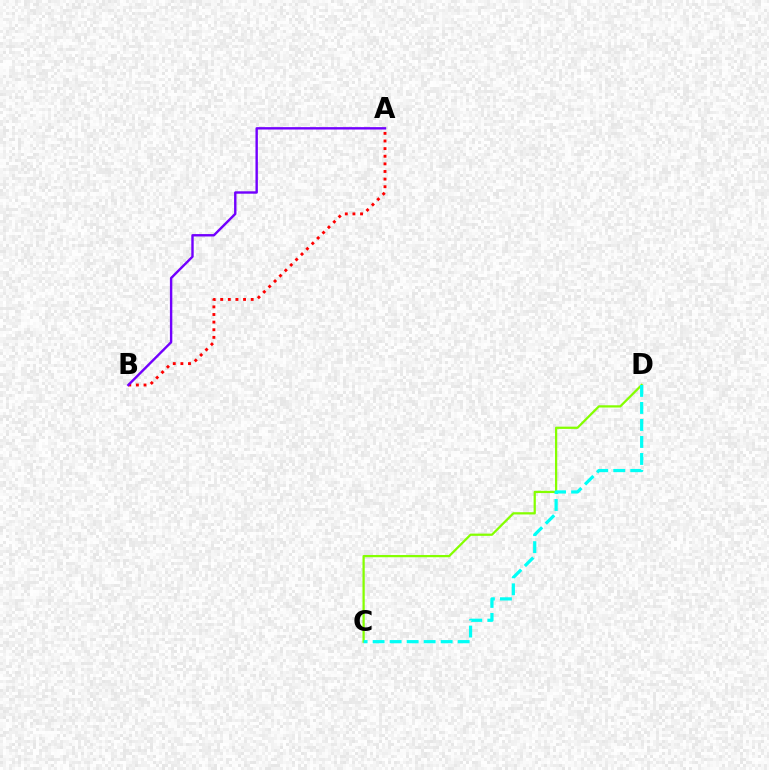{('A', 'B'): [{'color': '#ff0000', 'line_style': 'dotted', 'thickness': 2.07}, {'color': '#7200ff', 'line_style': 'solid', 'thickness': 1.73}], ('C', 'D'): [{'color': '#84ff00', 'line_style': 'solid', 'thickness': 1.62}, {'color': '#00fff6', 'line_style': 'dashed', 'thickness': 2.31}]}